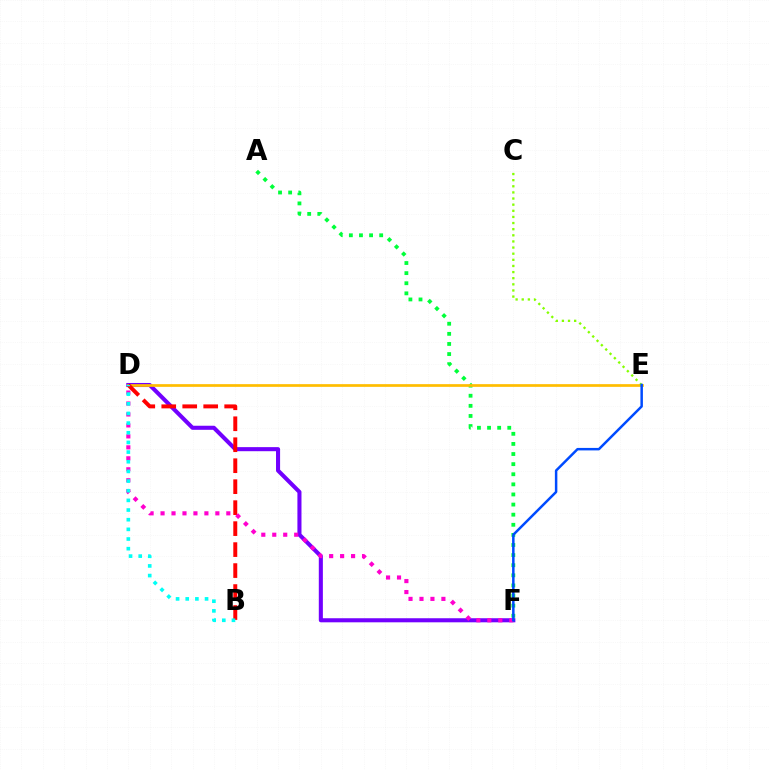{('D', 'F'): [{'color': '#7200ff', 'line_style': 'solid', 'thickness': 2.93}, {'color': '#ff00cf', 'line_style': 'dotted', 'thickness': 2.98}], ('A', 'F'): [{'color': '#00ff39', 'line_style': 'dotted', 'thickness': 2.75}], ('D', 'E'): [{'color': '#ffbd00', 'line_style': 'solid', 'thickness': 1.95}], ('B', 'D'): [{'color': '#ff0000', 'line_style': 'dashed', 'thickness': 2.85}, {'color': '#00fff6', 'line_style': 'dotted', 'thickness': 2.62}], ('C', 'E'): [{'color': '#84ff00', 'line_style': 'dotted', 'thickness': 1.67}], ('E', 'F'): [{'color': '#004bff', 'line_style': 'solid', 'thickness': 1.79}]}